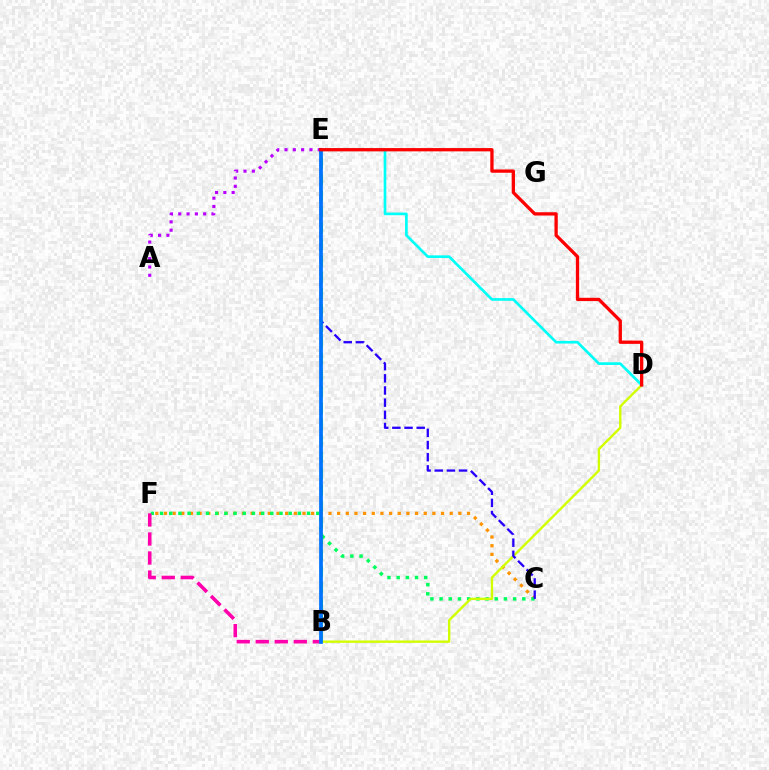{('D', 'E'): [{'color': '#00fff6', 'line_style': 'solid', 'thickness': 1.92}, {'color': '#ff0000', 'line_style': 'solid', 'thickness': 2.37}], ('A', 'E'): [{'color': '#b900ff', 'line_style': 'dotted', 'thickness': 2.26}], ('C', 'F'): [{'color': '#ff9400', 'line_style': 'dotted', 'thickness': 2.35}, {'color': '#00ff5c', 'line_style': 'dotted', 'thickness': 2.5}], ('B', 'E'): [{'color': '#3dff00', 'line_style': 'dashed', 'thickness': 2.22}, {'color': '#0074ff', 'line_style': 'solid', 'thickness': 2.69}], ('B', 'F'): [{'color': '#ff00ac', 'line_style': 'dashed', 'thickness': 2.58}], ('B', 'D'): [{'color': '#d1ff00', 'line_style': 'solid', 'thickness': 1.72}], ('C', 'E'): [{'color': '#2500ff', 'line_style': 'dashed', 'thickness': 1.65}]}